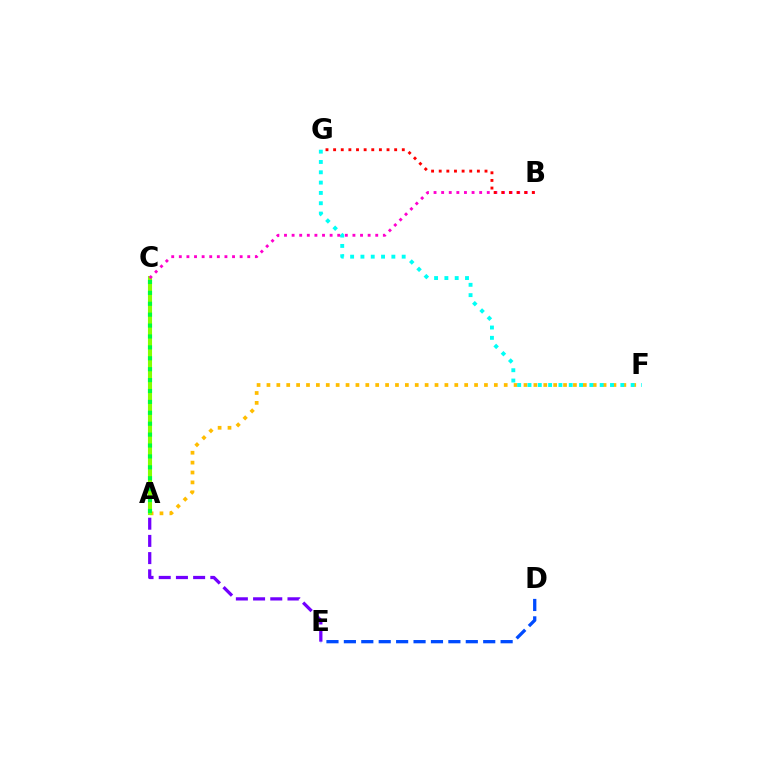{('A', 'E'): [{'color': '#7200ff', 'line_style': 'dashed', 'thickness': 2.34}], ('D', 'E'): [{'color': '#004bff', 'line_style': 'dashed', 'thickness': 2.37}], ('A', 'F'): [{'color': '#ffbd00', 'line_style': 'dotted', 'thickness': 2.69}], ('F', 'G'): [{'color': '#00fff6', 'line_style': 'dotted', 'thickness': 2.8}], ('A', 'C'): [{'color': '#84ff00', 'line_style': 'solid', 'thickness': 2.95}, {'color': '#00ff39', 'line_style': 'dotted', 'thickness': 2.96}], ('B', 'C'): [{'color': '#ff00cf', 'line_style': 'dotted', 'thickness': 2.07}], ('B', 'G'): [{'color': '#ff0000', 'line_style': 'dotted', 'thickness': 2.07}]}